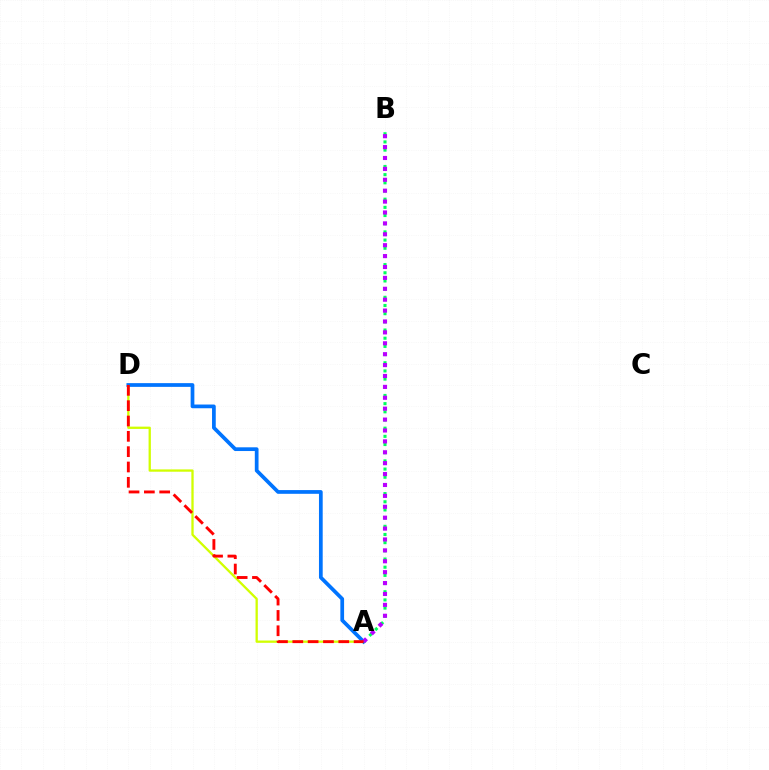{('A', 'D'): [{'color': '#d1ff00', 'line_style': 'solid', 'thickness': 1.65}, {'color': '#0074ff', 'line_style': 'solid', 'thickness': 2.68}, {'color': '#ff0000', 'line_style': 'dashed', 'thickness': 2.08}], ('A', 'B'): [{'color': '#00ff5c', 'line_style': 'dotted', 'thickness': 2.22}, {'color': '#b900ff', 'line_style': 'dotted', 'thickness': 2.96}]}